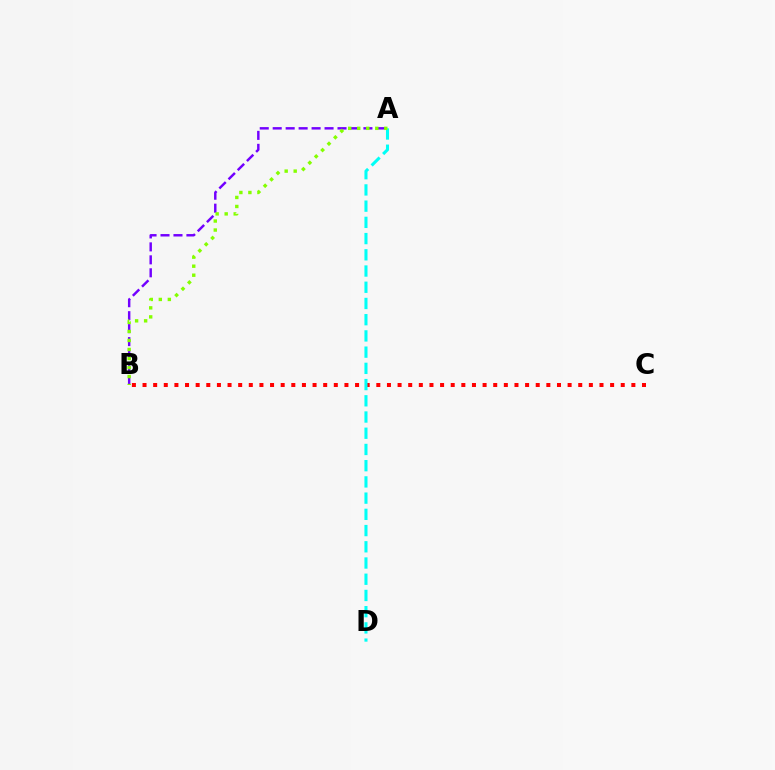{('B', 'C'): [{'color': '#ff0000', 'line_style': 'dotted', 'thickness': 2.89}], ('A', 'B'): [{'color': '#7200ff', 'line_style': 'dashed', 'thickness': 1.76}, {'color': '#84ff00', 'line_style': 'dotted', 'thickness': 2.45}], ('A', 'D'): [{'color': '#00fff6', 'line_style': 'dashed', 'thickness': 2.2}]}